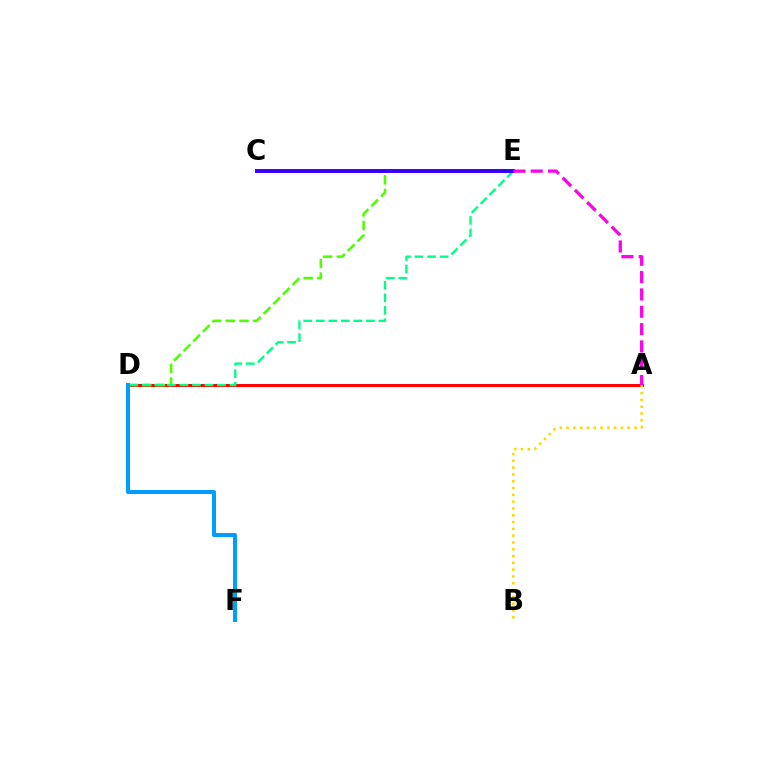{('A', 'D'): [{'color': '#ff0000', 'line_style': 'solid', 'thickness': 2.15}], ('A', 'B'): [{'color': '#ffd500', 'line_style': 'dotted', 'thickness': 1.85}], ('D', 'E'): [{'color': '#4fff00', 'line_style': 'dashed', 'thickness': 1.85}, {'color': '#00ff86', 'line_style': 'dashed', 'thickness': 1.7}], ('D', 'F'): [{'color': '#009eff', 'line_style': 'solid', 'thickness': 2.89}], ('C', 'E'): [{'color': '#3700ff', 'line_style': 'solid', 'thickness': 2.85}], ('A', 'E'): [{'color': '#ff00ed', 'line_style': 'dashed', 'thickness': 2.35}]}